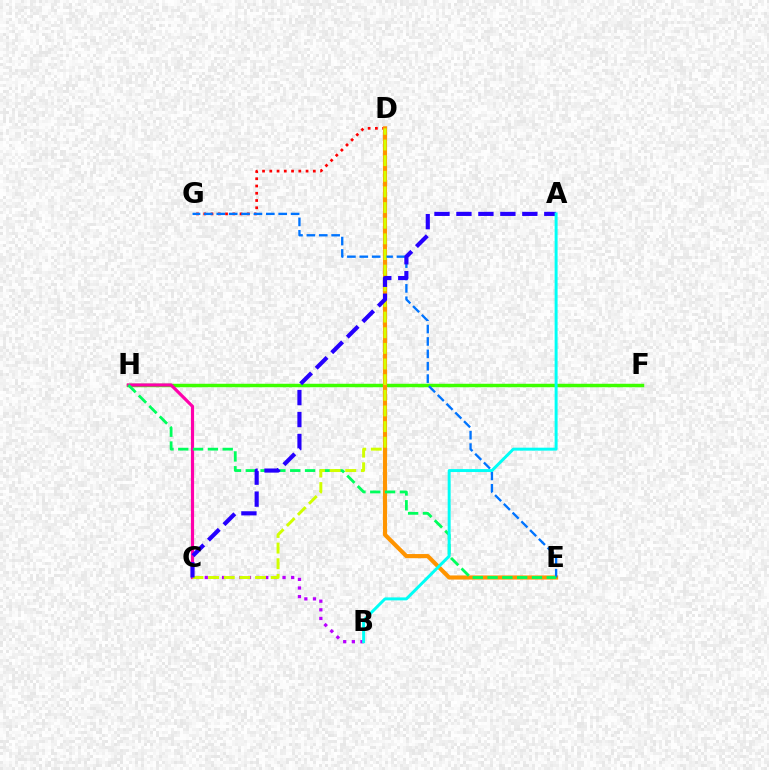{('D', 'G'): [{'color': '#ff0000', 'line_style': 'dotted', 'thickness': 1.97}], ('F', 'H'): [{'color': '#3dff00', 'line_style': 'solid', 'thickness': 2.49}], ('D', 'E'): [{'color': '#ff9400', 'line_style': 'solid', 'thickness': 2.98}], ('C', 'H'): [{'color': '#ff00ac', 'line_style': 'solid', 'thickness': 2.29}], ('E', 'G'): [{'color': '#0074ff', 'line_style': 'dashed', 'thickness': 1.68}], ('B', 'C'): [{'color': '#b900ff', 'line_style': 'dotted', 'thickness': 2.35}], ('E', 'H'): [{'color': '#00ff5c', 'line_style': 'dashed', 'thickness': 2.01}], ('C', 'D'): [{'color': '#d1ff00', 'line_style': 'dashed', 'thickness': 2.13}], ('A', 'C'): [{'color': '#2500ff', 'line_style': 'dashed', 'thickness': 2.98}], ('A', 'B'): [{'color': '#00fff6', 'line_style': 'solid', 'thickness': 2.13}]}